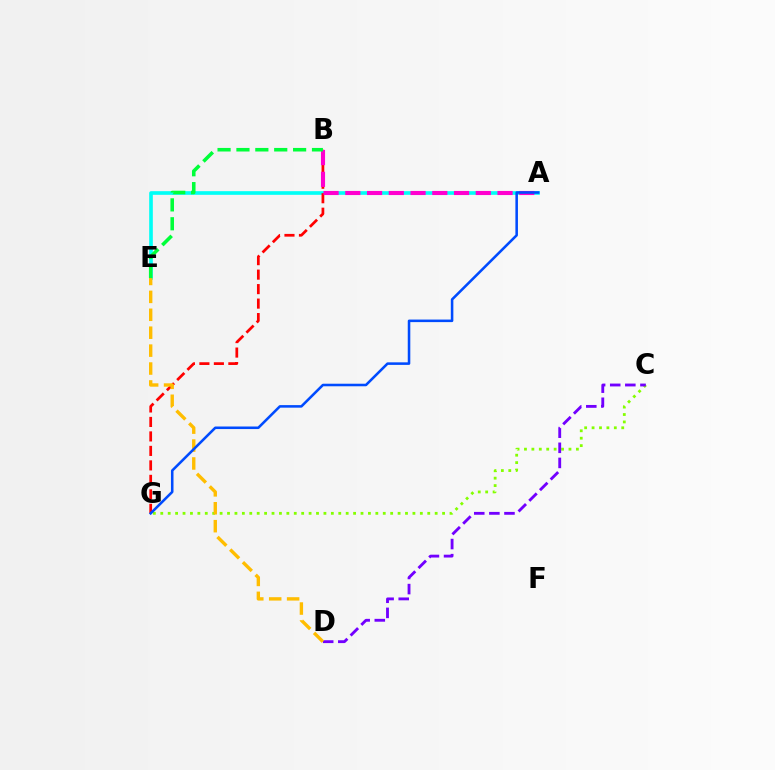{('A', 'E'): [{'color': '#00fff6', 'line_style': 'solid', 'thickness': 2.62}], ('C', 'G'): [{'color': '#84ff00', 'line_style': 'dotted', 'thickness': 2.01}], ('C', 'D'): [{'color': '#7200ff', 'line_style': 'dashed', 'thickness': 2.05}], ('B', 'G'): [{'color': '#ff0000', 'line_style': 'dashed', 'thickness': 1.97}], ('D', 'E'): [{'color': '#ffbd00', 'line_style': 'dashed', 'thickness': 2.43}], ('A', 'B'): [{'color': '#ff00cf', 'line_style': 'dashed', 'thickness': 2.95}], ('A', 'G'): [{'color': '#004bff', 'line_style': 'solid', 'thickness': 1.84}], ('B', 'E'): [{'color': '#00ff39', 'line_style': 'dashed', 'thickness': 2.57}]}